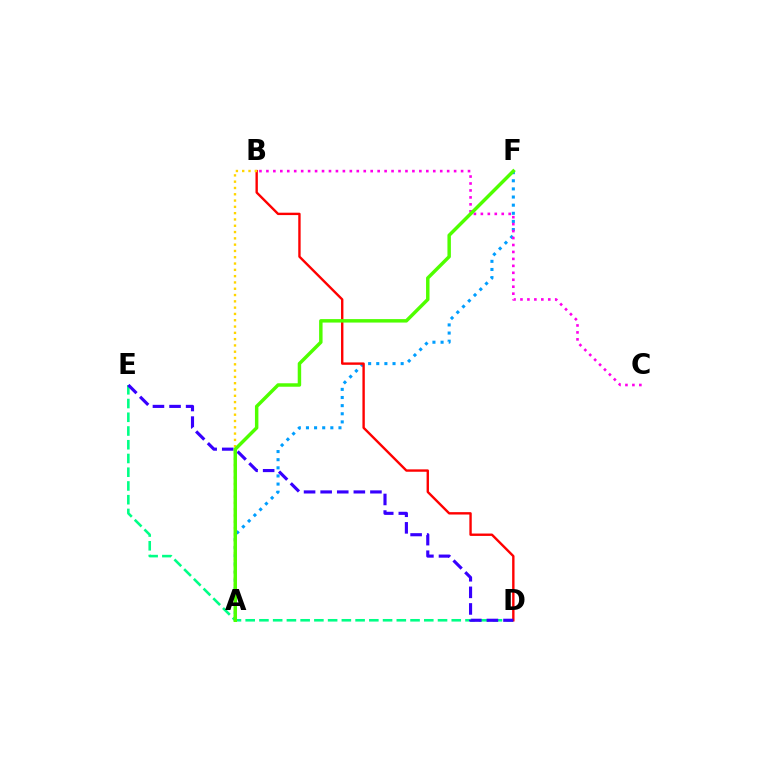{('A', 'F'): [{'color': '#009eff', 'line_style': 'dotted', 'thickness': 2.21}, {'color': '#4fff00', 'line_style': 'solid', 'thickness': 2.49}], ('D', 'E'): [{'color': '#00ff86', 'line_style': 'dashed', 'thickness': 1.87}, {'color': '#3700ff', 'line_style': 'dashed', 'thickness': 2.25}], ('B', 'D'): [{'color': '#ff0000', 'line_style': 'solid', 'thickness': 1.72}], ('A', 'B'): [{'color': '#ffd500', 'line_style': 'dotted', 'thickness': 1.71}], ('B', 'C'): [{'color': '#ff00ed', 'line_style': 'dotted', 'thickness': 1.89}]}